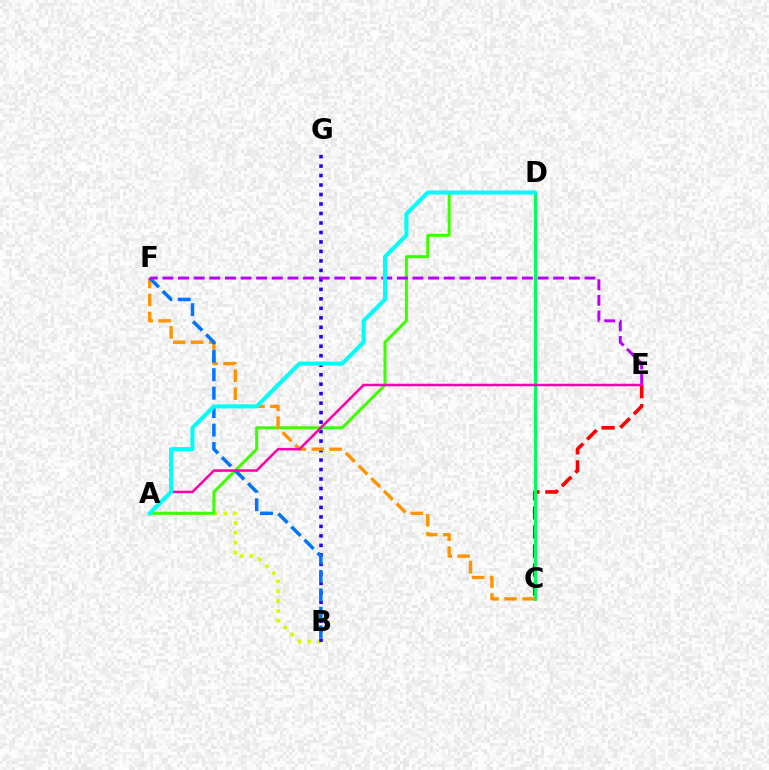{('A', 'B'): [{'color': '#d1ff00', 'line_style': 'dotted', 'thickness': 2.68}], ('C', 'E'): [{'color': '#ff0000', 'line_style': 'dashed', 'thickness': 2.59}], ('B', 'G'): [{'color': '#2500ff', 'line_style': 'dotted', 'thickness': 2.58}], ('A', 'D'): [{'color': '#3dff00', 'line_style': 'solid', 'thickness': 2.17}, {'color': '#00fff6', 'line_style': 'solid', 'thickness': 2.94}], ('C', 'D'): [{'color': '#00ff5c', 'line_style': 'solid', 'thickness': 2.25}], ('C', 'F'): [{'color': '#ff9400', 'line_style': 'dashed', 'thickness': 2.44}], ('B', 'F'): [{'color': '#0074ff', 'line_style': 'dashed', 'thickness': 2.51}], ('E', 'F'): [{'color': '#b900ff', 'line_style': 'dashed', 'thickness': 2.12}], ('A', 'E'): [{'color': '#ff00ac', 'line_style': 'solid', 'thickness': 1.82}]}